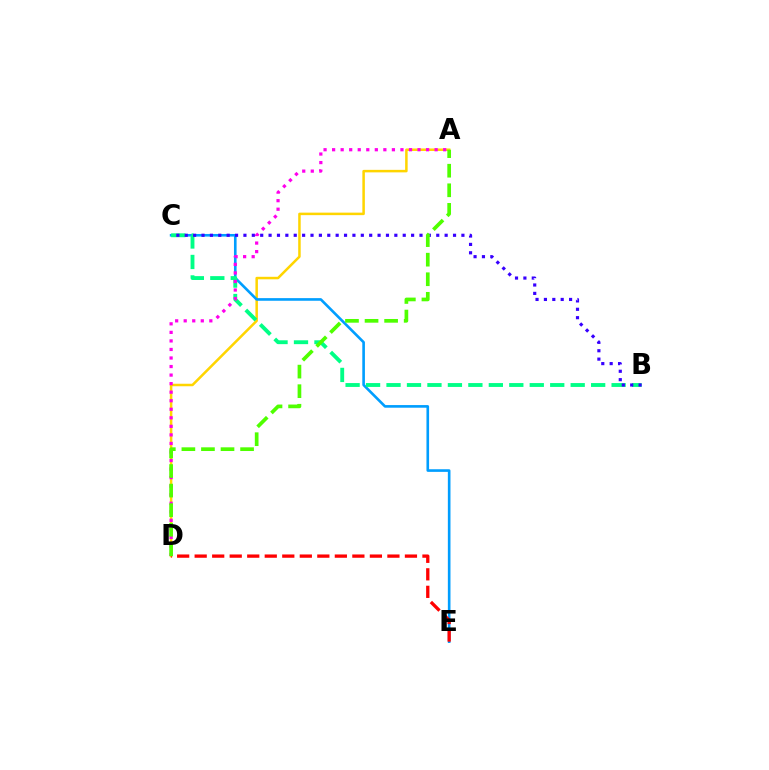{('A', 'D'): [{'color': '#ffd500', 'line_style': 'solid', 'thickness': 1.81}, {'color': '#ff00ed', 'line_style': 'dotted', 'thickness': 2.32}, {'color': '#4fff00', 'line_style': 'dashed', 'thickness': 2.66}], ('C', 'E'): [{'color': '#009eff', 'line_style': 'solid', 'thickness': 1.89}], ('B', 'C'): [{'color': '#00ff86', 'line_style': 'dashed', 'thickness': 2.78}, {'color': '#3700ff', 'line_style': 'dotted', 'thickness': 2.28}], ('D', 'E'): [{'color': '#ff0000', 'line_style': 'dashed', 'thickness': 2.38}]}